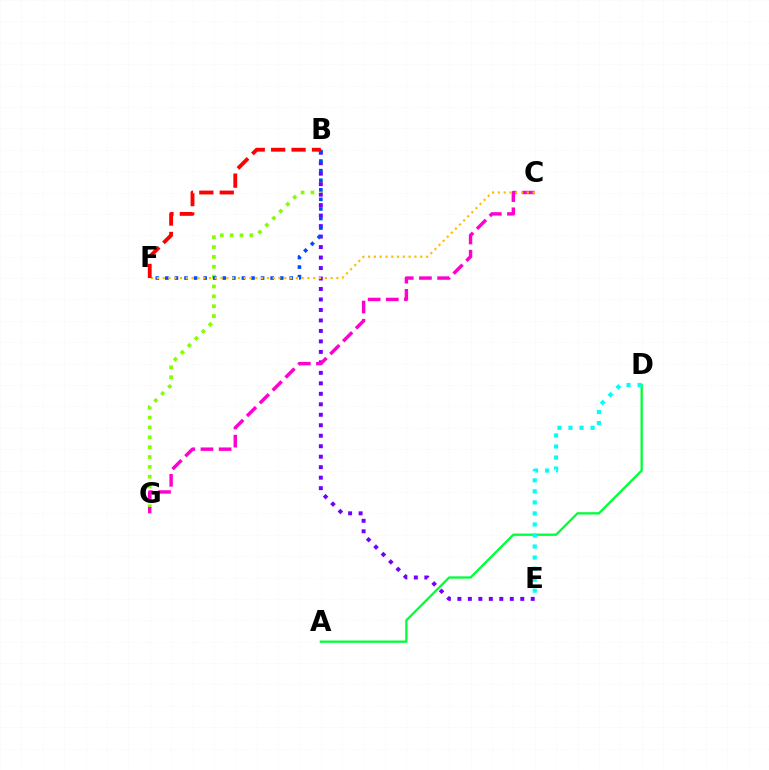{('B', 'G'): [{'color': '#84ff00', 'line_style': 'dotted', 'thickness': 2.68}], ('A', 'D'): [{'color': '#00ff39', 'line_style': 'solid', 'thickness': 1.65}], ('B', 'E'): [{'color': '#7200ff', 'line_style': 'dotted', 'thickness': 2.85}], ('D', 'E'): [{'color': '#00fff6', 'line_style': 'dotted', 'thickness': 3.0}], ('B', 'F'): [{'color': '#004bff', 'line_style': 'dotted', 'thickness': 2.6}, {'color': '#ff0000', 'line_style': 'dashed', 'thickness': 2.77}], ('C', 'G'): [{'color': '#ff00cf', 'line_style': 'dashed', 'thickness': 2.47}], ('C', 'F'): [{'color': '#ffbd00', 'line_style': 'dotted', 'thickness': 1.57}]}